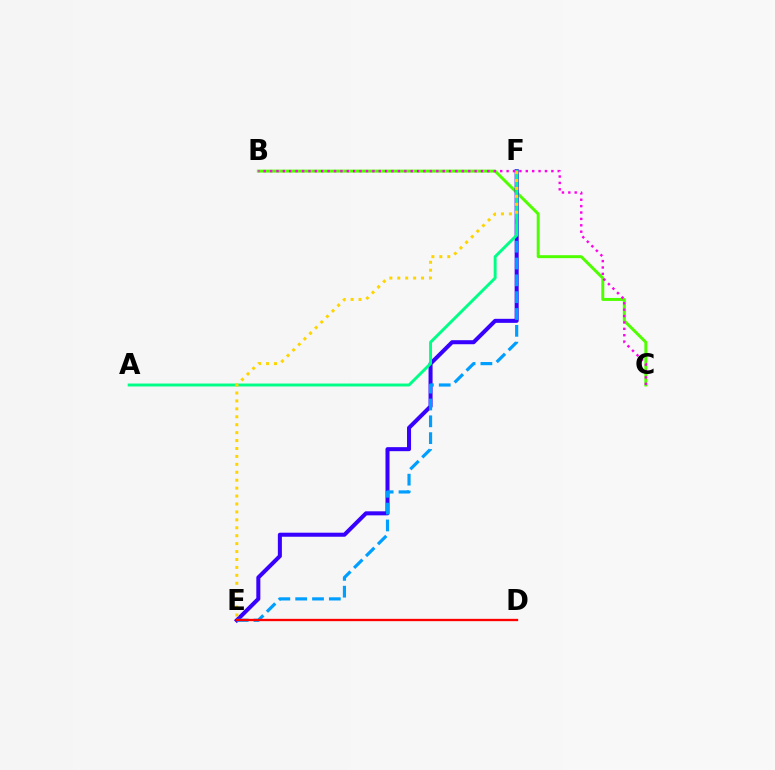{('B', 'C'): [{'color': '#4fff00', 'line_style': 'solid', 'thickness': 2.13}, {'color': '#ff00ed', 'line_style': 'dotted', 'thickness': 1.74}], ('E', 'F'): [{'color': '#3700ff', 'line_style': 'solid', 'thickness': 2.9}, {'color': '#009eff', 'line_style': 'dashed', 'thickness': 2.29}, {'color': '#ffd500', 'line_style': 'dotted', 'thickness': 2.15}], ('A', 'F'): [{'color': '#00ff86', 'line_style': 'solid', 'thickness': 2.11}], ('D', 'E'): [{'color': '#ff0000', 'line_style': 'solid', 'thickness': 1.67}]}